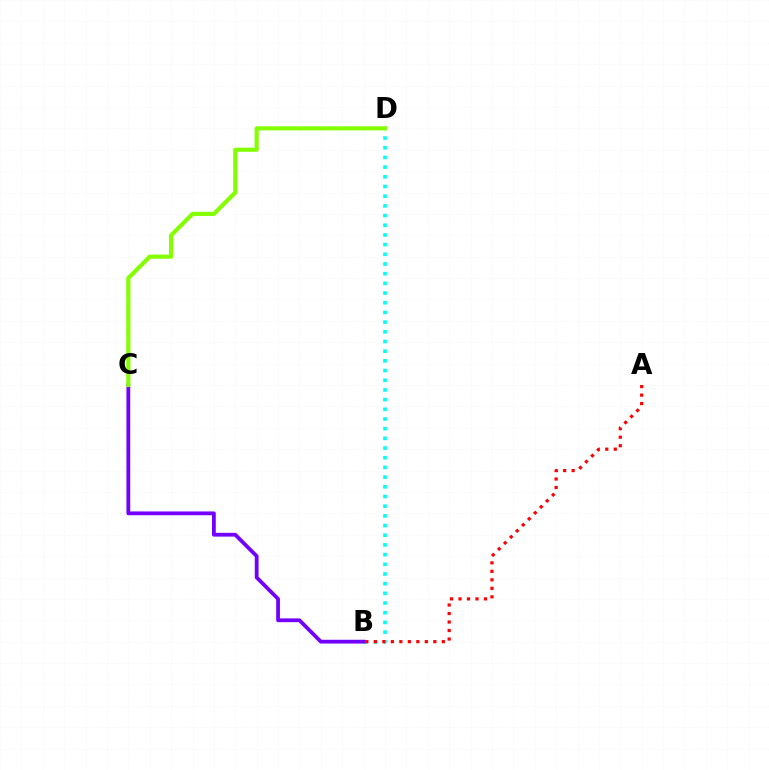{('B', 'D'): [{'color': '#00fff6', 'line_style': 'dotted', 'thickness': 2.63}], ('B', 'C'): [{'color': '#7200ff', 'line_style': 'solid', 'thickness': 2.72}], ('C', 'D'): [{'color': '#84ff00', 'line_style': 'solid', 'thickness': 2.99}], ('A', 'B'): [{'color': '#ff0000', 'line_style': 'dotted', 'thickness': 2.31}]}